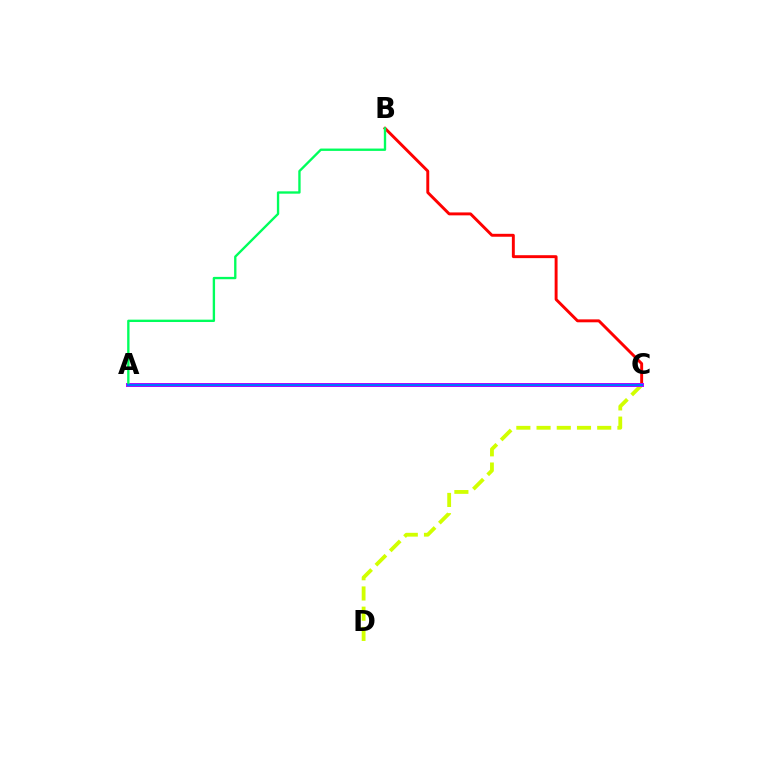{('B', 'C'): [{'color': '#ff0000', 'line_style': 'solid', 'thickness': 2.11}], ('C', 'D'): [{'color': '#d1ff00', 'line_style': 'dashed', 'thickness': 2.75}], ('A', 'C'): [{'color': '#b900ff', 'line_style': 'solid', 'thickness': 2.86}, {'color': '#0074ff', 'line_style': 'solid', 'thickness': 1.59}], ('A', 'B'): [{'color': '#00ff5c', 'line_style': 'solid', 'thickness': 1.69}]}